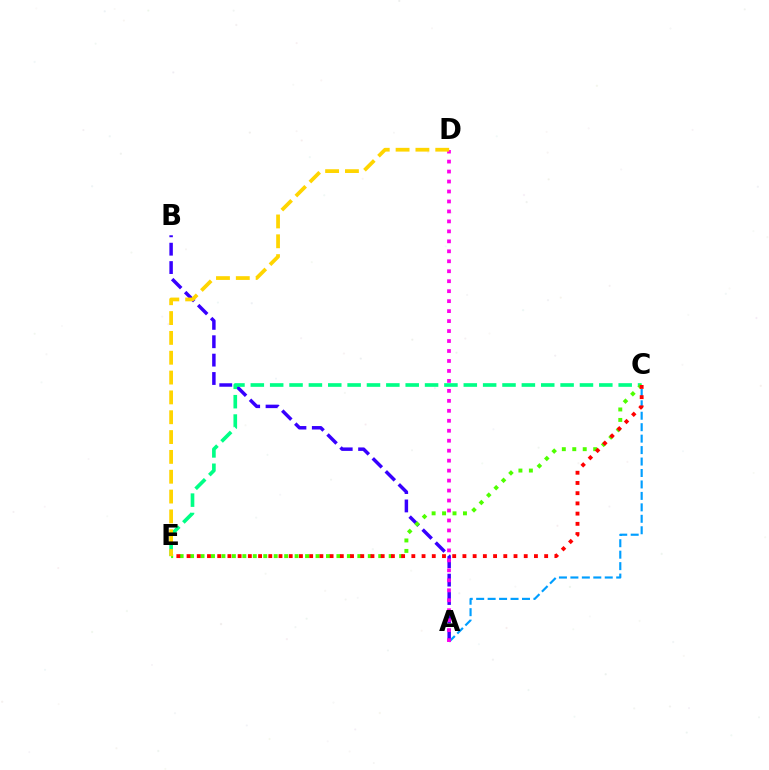{('A', 'C'): [{'color': '#009eff', 'line_style': 'dashed', 'thickness': 1.56}], ('A', 'B'): [{'color': '#3700ff', 'line_style': 'dashed', 'thickness': 2.5}], ('C', 'E'): [{'color': '#00ff86', 'line_style': 'dashed', 'thickness': 2.63}, {'color': '#4fff00', 'line_style': 'dotted', 'thickness': 2.84}, {'color': '#ff0000', 'line_style': 'dotted', 'thickness': 2.78}], ('A', 'D'): [{'color': '#ff00ed', 'line_style': 'dotted', 'thickness': 2.71}], ('D', 'E'): [{'color': '#ffd500', 'line_style': 'dashed', 'thickness': 2.69}]}